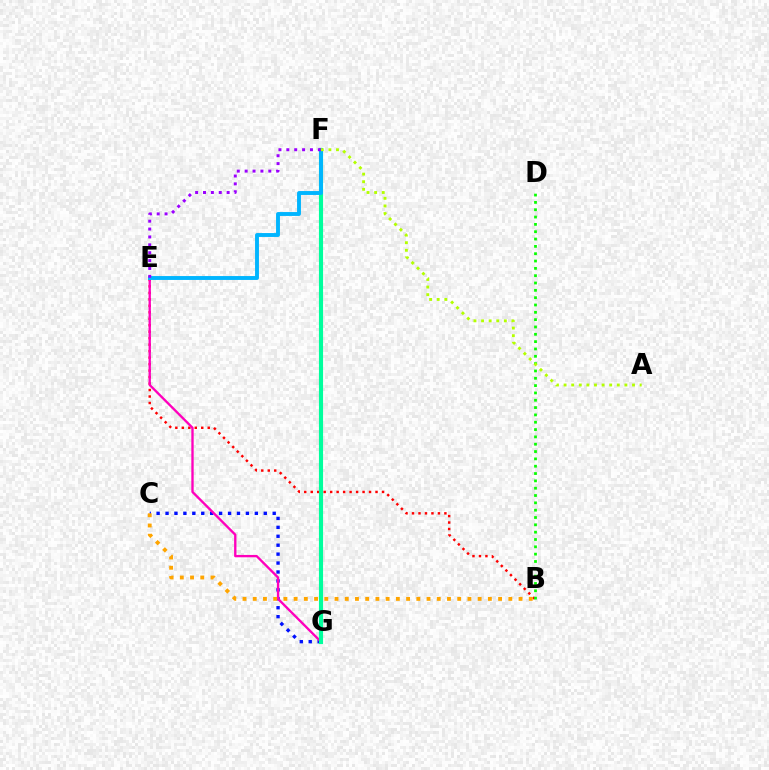{('B', 'E'): [{'color': '#ff0000', 'line_style': 'dotted', 'thickness': 1.76}], ('C', 'G'): [{'color': '#0010ff', 'line_style': 'dotted', 'thickness': 2.43}], ('E', 'G'): [{'color': '#ff00bd', 'line_style': 'solid', 'thickness': 1.69}], ('F', 'G'): [{'color': '#00ff9d', 'line_style': 'solid', 'thickness': 2.97}], ('B', 'C'): [{'color': '#ffa500', 'line_style': 'dotted', 'thickness': 2.78}], ('B', 'D'): [{'color': '#08ff00', 'line_style': 'dotted', 'thickness': 1.99}], ('E', 'F'): [{'color': '#00b5ff', 'line_style': 'solid', 'thickness': 2.8}, {'color': '#9b00ff', 'line_style': 'dotted', 'thickness': 2.14}], ('A', 'F'): [{'color': '#b3ff00', 'line_style': 'dotted', 'thickness': 2.07}]}